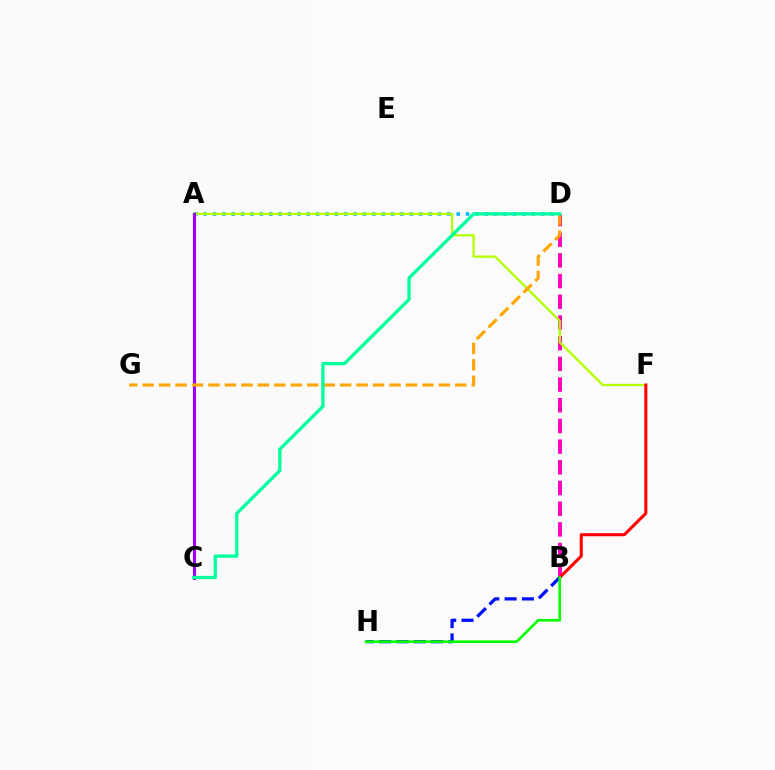{('B', 'D'): [{'color': '#ff00bd', 'line_style': 'dashed', 'thickness': 2.81}], ('A', 'D'): [{'color': '#00b5ff', 'line_style': 'dotted', 'thickness': 2.55}], ('A', 'F'): [{'color': '#b3ff00', 'line_style': 'solid', 'thickness': 1.66}], ('B', 'F'): [{'color': '#ff0000', 'line_style': 'solid', 'thickness': 2.19}], ('A', 'C'): [{'color': '#9b00ff', 'line_style': 'solid', 'thickness': 2.23}], ('D', 'G'): [{'color': '#ffa500', 'line_style': 'dashed', 'thickness': 2.24}], ('B', 'H'): [{'color': '#0010ff', 'line_style': 'dashed', 'thickness': 2.35}, {'color': '#08ff00', 'line_style': 'solid', 'thickness': 1.91}], ('C', 'D'): [{'color': '#00ff9d', 'line_style': 'solid', 'thickness': 2.38}]}